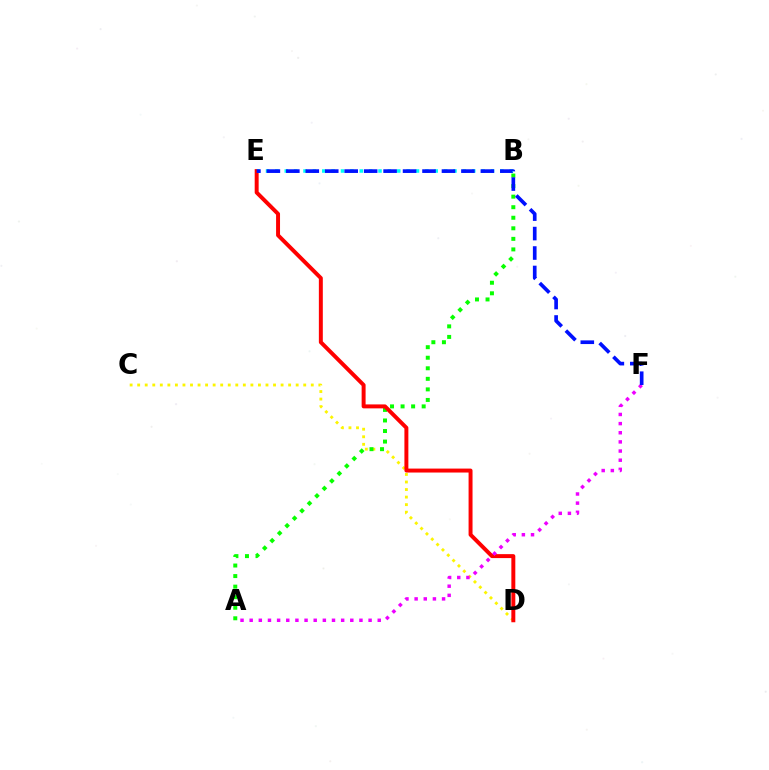{('C', 'D'): [{'color': '#fcf500', 'line_style': 'dotted', 'thickness': 2.05}], ('A', 'B'): [{'color': '#08ff00', 'line_style': 'dotted', 'thickness': 2.87}], ('D', 'E'): [{'color': '#ff0000', 'line_style': 'solid', 'thickness': 2.85}], ('A', 'F'): [{'color': '#ee00ff', 'line_style': 'dotted', 'thickness': 2.49}], ('B', 'E'): [{'color': '#00fff6', 'line_style': 'dotted', 'thickness': 2.55}], ('E', 'F'): [{'color': '#0010ff', 'line_style': 'dashed', 'thickness': 2.64}]}